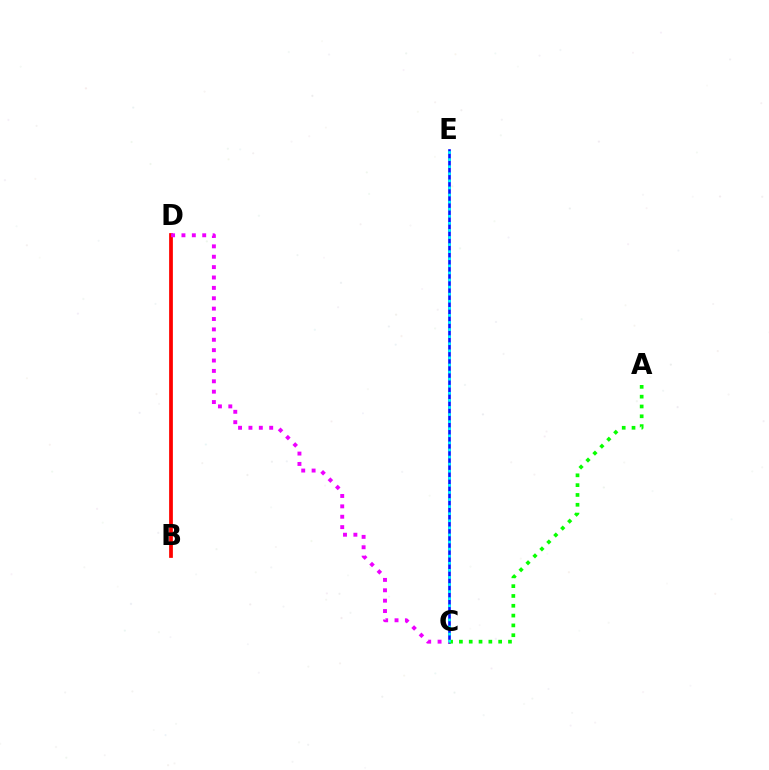{('B', 'D'): [{'color': '#fcf500', 'line_style': 'solid', 'thickness': 1.64}, {'color': '#ff0000', 'line_style': 'solid', 'thickness': 2.69}], ('C', 'E'): [{'color': '#0010ff', 'line_style': 'solid', 'thickness': 1.9}, {'color': '#00fff6', 'line_style': 'dotted', 'thickness': 1.92}], ('A', 'C'): [{'color': '#08ff00', 'line_style': 'dotted', 'thickness': 2.67}], ('C', 'D'): [{'color': '#ee00ff', 'line_style': 'dotted', 'thickness': 2.82}]}